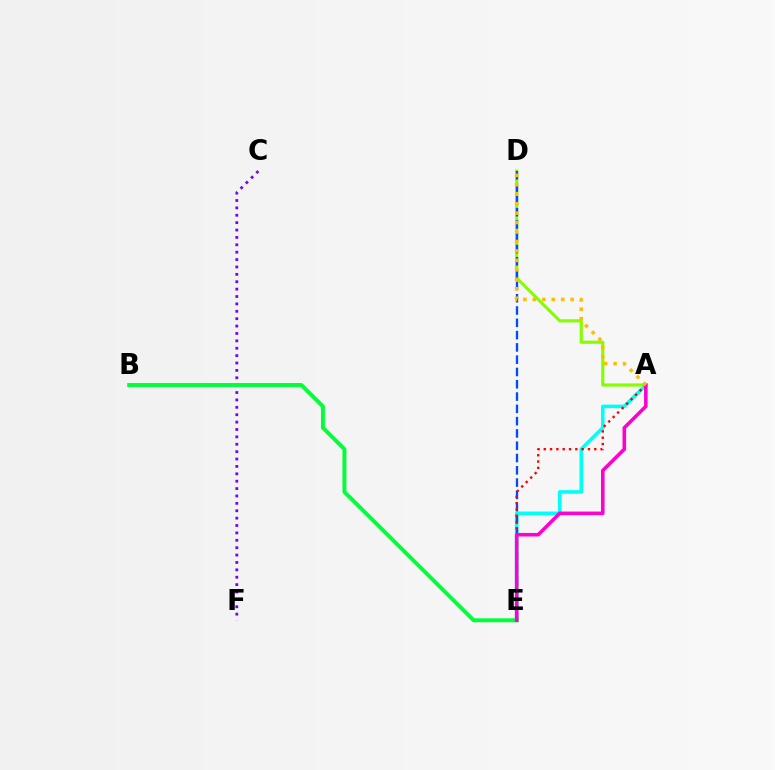{('C', 'F'): [{'color': '#7200ff', 'line_style': 'dotted', 'thickness': 2.01}], ('A', 'E'): [{'color': '#00fff6', 'line_style': 'solid', 'thickness': 2.57}, {'color': '#ff0000', 'line_style': 'dotted', 'thickness': 1.72}, {'color': '#ff00cf', 'line_style': 'solid', 'thickness': 2.57}], ('B', 'E'): [{'color': '#00ff39', 'line_style': 'solid', 'thickness': 2.84}], ('A', 'D'): [{'color': '#84ff00', 'line_style': 'solid', 'thickness': 2.27}, {'color': '#ffbd00', 'line_style': 'dotted', 'thickness': 2.57}], ('D', 'E'): [{'color': '#004bff', 'line_style': 'dashed', 'thickness': 1.67}]}